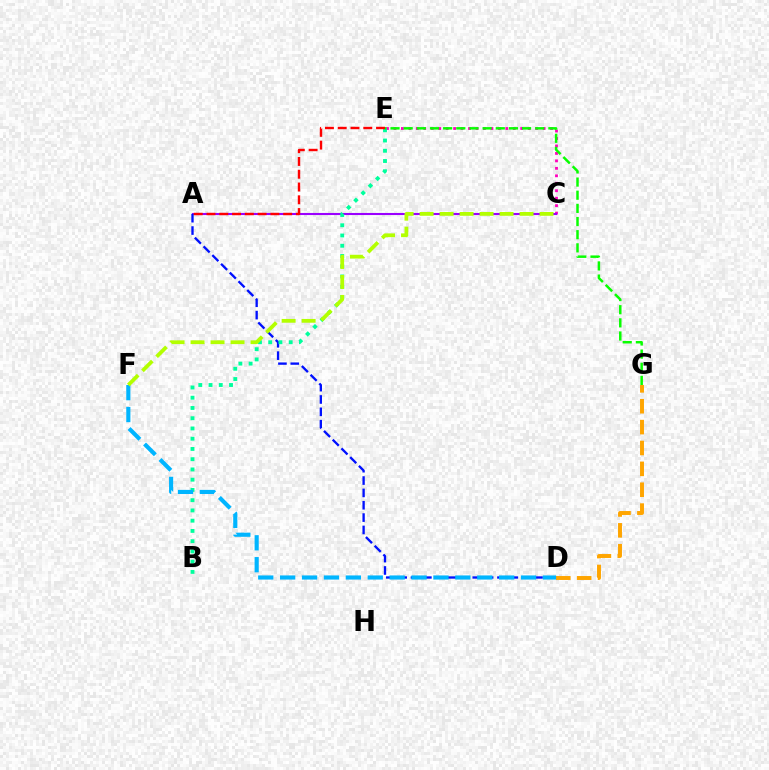{('C', 'E'): [{'color': '#ff00bd', 'line_style': 'dotted', 'thickness': 2.03}], ('A', 'C'): [{'color': '#9b00ff', 'line_style': 'solid', 'thickness': 1.5}], ('A', 'D'): [{'color': '#0010ff', 'line_style': 'dashed', 'thickness': 1.68}], ('B', 'E'): [{'color': '#00ff9d', 'line_style': 'dotted', 'thickness': 2.78}], ('D', 'G'): [{'color': '#ffa500', 'line_style': 'dashed', 'thickness': 2.84}], ('D', 'F'): [{'color': '#00b5ff', 'line_style': 'dashed', 'thickness': 2.98}], ('A', 'E'): [{'color': '#ff0000', 'line_style': 'dashed', 'thickness': 1.74}], ('E', 'G'): [{'color': '#08ff00', 'line_style': 'dashed', 'thickness': 1.79}], ('C', 'F'): [{'color': '#b3ff00', 'line_style': 'dashed', 'thickness': 2.72}]}